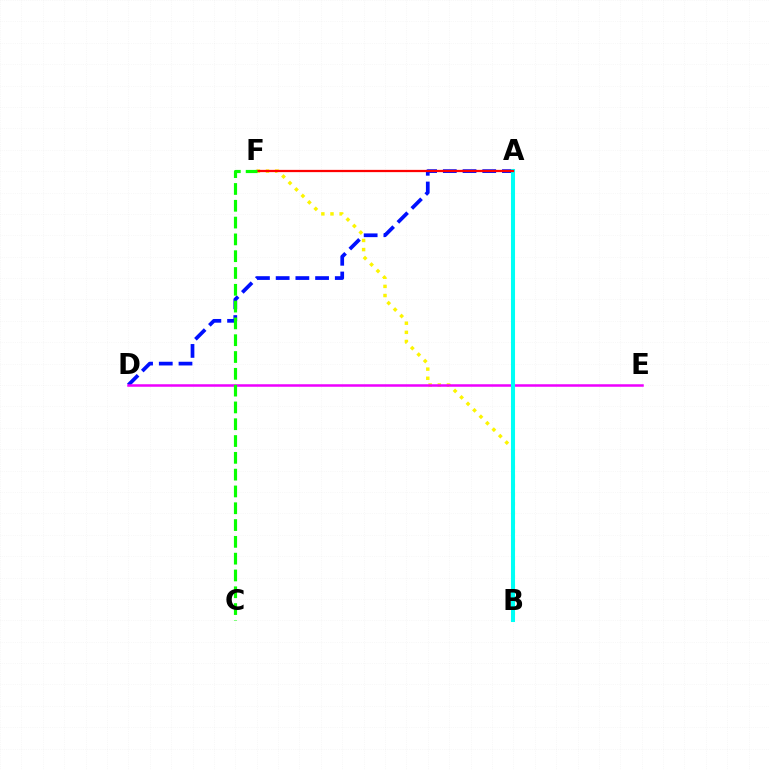{('B', 'F'): [{'color': '#fcf500', 'line_style': 'dotted', 'thickness': 2.48}], ('A', 'D'): [{'color': '#0010ff', 'line_style': 'dashed', 'thickness': 2.68}], ('D', 'E'): [{'color': '#ee00ff', 'line_style': 'solid', 'thickness': 1.81}], ('A', 'B'): [{'color': '#00fff6', 'line_style': 'solid', 'thickness': 2.92}], ('A', 'F'): [{'color': '#ff0000', 'line_style': 'solid', 'thickness': 1.62}], ('C', 'F'): [{'color': '#08ff00', 'line_style': 'dashed', 'thickness': 2.28}]}